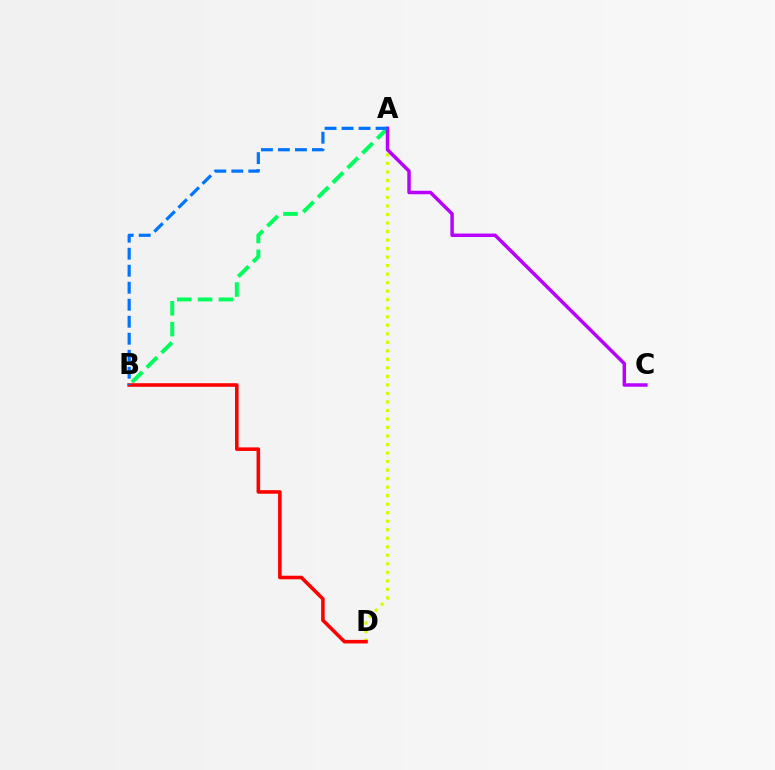{('A', 'B'): [{'color': '#00ff5c', 'line_style': 'dashed', 'thickness': 2.83}, {'color': '#0074ff', 'line_style': 'dashed', 'thickness': 2.31}], ('A', 'D'): [{'color': '#d1ff00', 'line_style': 'dotted', 'thickness': 2.31}], ('B', 'D'): [{'color': '#ff0000', 'line_style': 'solid', 'thickness': 2.57}], ('A', 'C'): [{'color': '#b900ff', 'line_style': 'solid', 'thickness': 2.5}]}